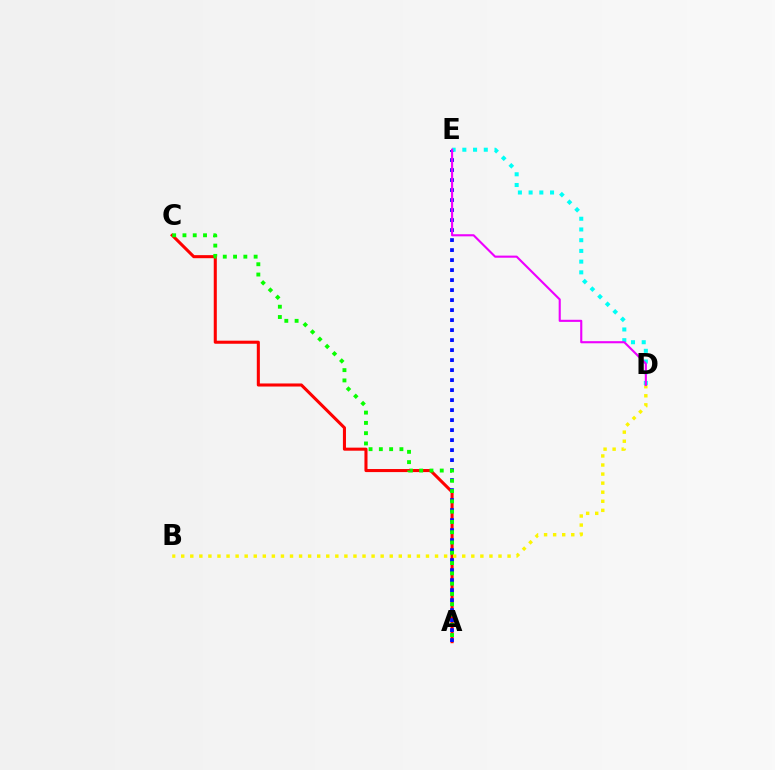{('A', 'C'): [{'color': '#ff0000', 'line_style': 'solid', 'thickness': 2.2}, {'color': '#08ff00', 'line_style': 'dotted', 'thickness': 2.79}], ('A', 'E'): [{'color': '#0010ff', 'line_style': 'dotted', 'thickness': 2.72}], ('D', 'E'): [{'color': '#00fff6', 'line_style': 'dotted', 'thickness': 2.91}, {'color': '#ee00ff', 'line_style': 'solid', 'thickness': 1.52}], ('B', 'D'): [{'color': '#fcf500', 'line_style': 'dotted', 'thickness': 2.46}]}